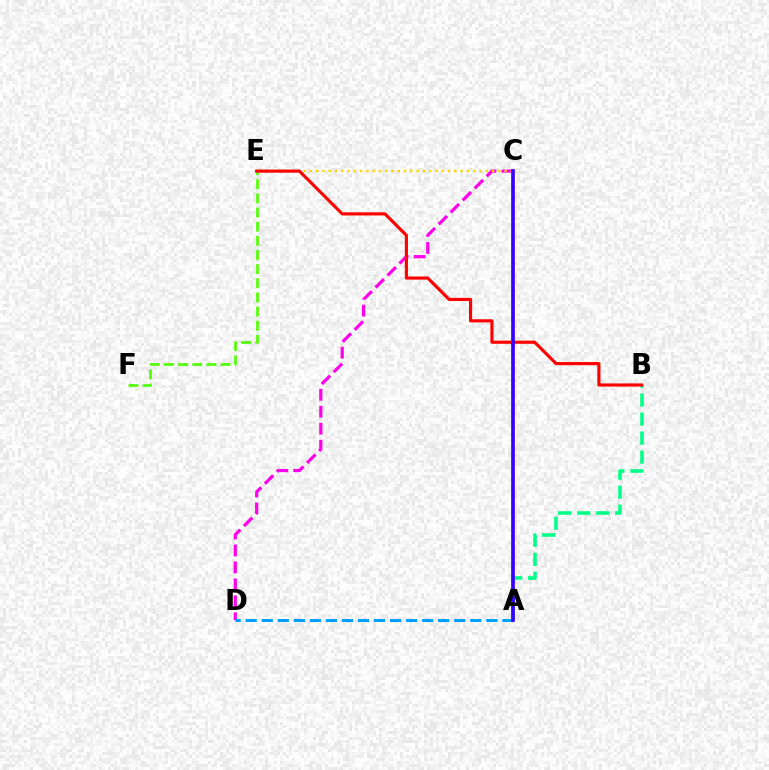{('E', 'F'): [{'color': '#4fff00', 'line_style': 'dashed', 'thickness': 1.92}], ('C', 'D'): [{'color': '#ff00ed', 'line_style': 'dashed', 'thickness': 2.31}], ('C', 'E'): [{'color': '#ffd500', 'line_style': 'dotted', 'thickness': 1.71}], ('A', 'B'): [{'color': '#00ff86', 'line_style': 'dashed', 'thickness': 2.58}], ('A', 'D'): [{'color': '#009eff', 'line_style': 'dashed', 'thickness': 2.18}], ('B', 'E'): [{'color': '#ff0000', 'line_style': 'solid', 'thickness': 2.26}], ('A', 'C'): [{'color': '#3700ff', 'line_style': 'solid', 'thickness': 2.65}]}